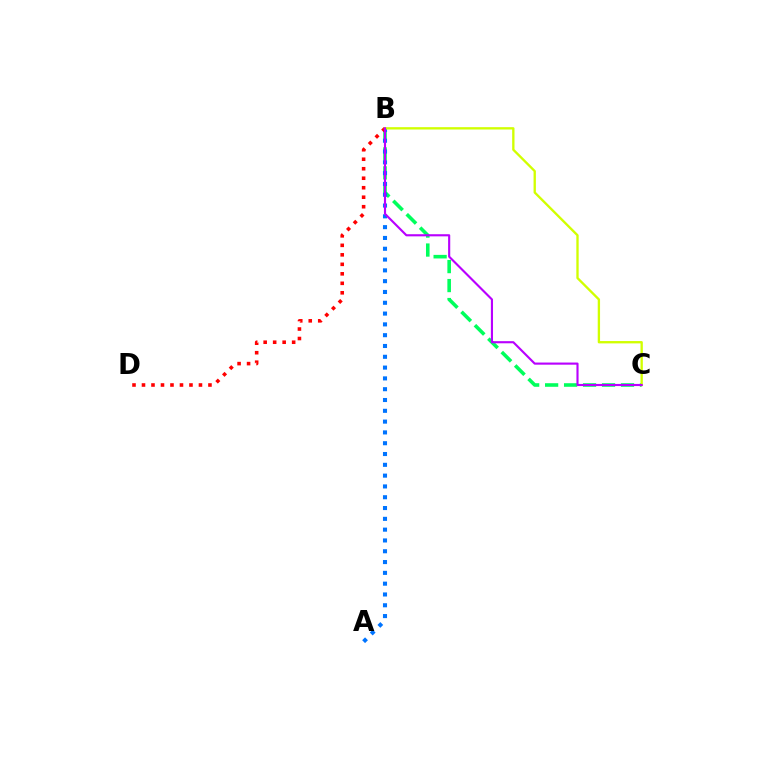{('B', 'C'): [{'color': '#00ff5c', 'line_style': 'dashed', 'thickness': 2.58}, {'color': '#d1ff00', 'line_style': 'solid', 'thickness': 1.68}, {'color': '#b900ff', 'line_style': 'solid', 'thickness': 1.54}], ('A', 'B'): [{'color': '#0074ff', 'line_style': 'dotted', 'thickness': 2.94}], ('B', 'D'): [{'color': '#ff0000', 'line_style': 'dotted', 'thickness': 2.58}]}